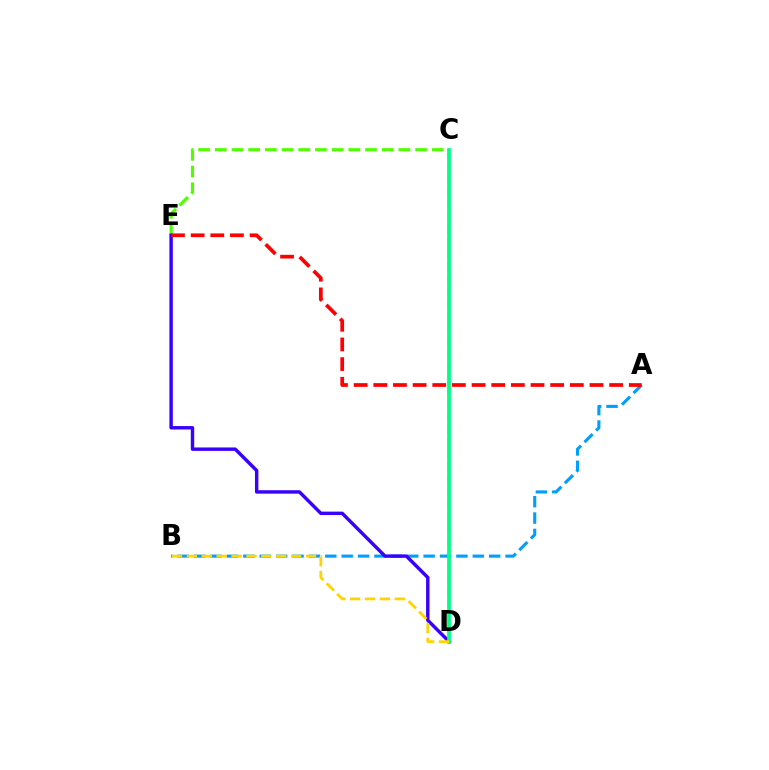{('A', 'B'): [{'color': '#009eff', 'line_style': 'dashed', 'thickness': 2.23}], ('C', 'E'): [{'color': '#4fff00', 'line_style': 'dashed', 'thickness': 2.27}], ('D', 'E'): [{'color': '#3700ff', 'line_style': 'solid', 'thickness': 2.46}], ('C', 'D'): [{'color': '#ff00ed', 'line_style': 'dashed', 'thickness': 1.7}, {'color': '#00ff86', 'line_style': 'solid', 'thickness': 2.69}], ('A', 'E'): [{'color': '#ff0000', 'line_style': 'dashed', 'thickness': 2.67}], ('B', 'D'): [{'color': '#ffd500', 'line_style': 'dashed', 'thickness': 2.02}]}